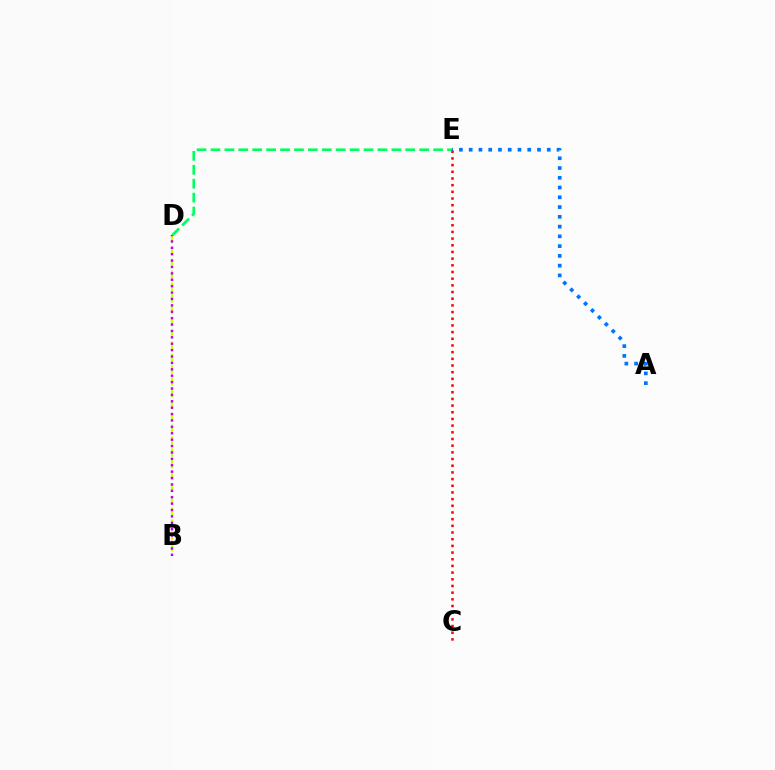{('B', 'D'): [{'color': '#d1ff00', 'line_style': 'dashed', 'thickness': 1.61}, {'color': '#b900ff', 'line_style': 'dotted', 'thickness': 1.74}], ('A', 'E'): [{'color': '#0074ff', 'line_style': 'dotted', 'thickness': 2.65}], ('D', 'E'): [{'color': '#00ff5c', 'line_style': 'dashed', 'thickness': 1.89}], ('C', 'E'): [{'color': '#ff0000', 'line_style': 'dotted', 'thickness': 1.81}]}